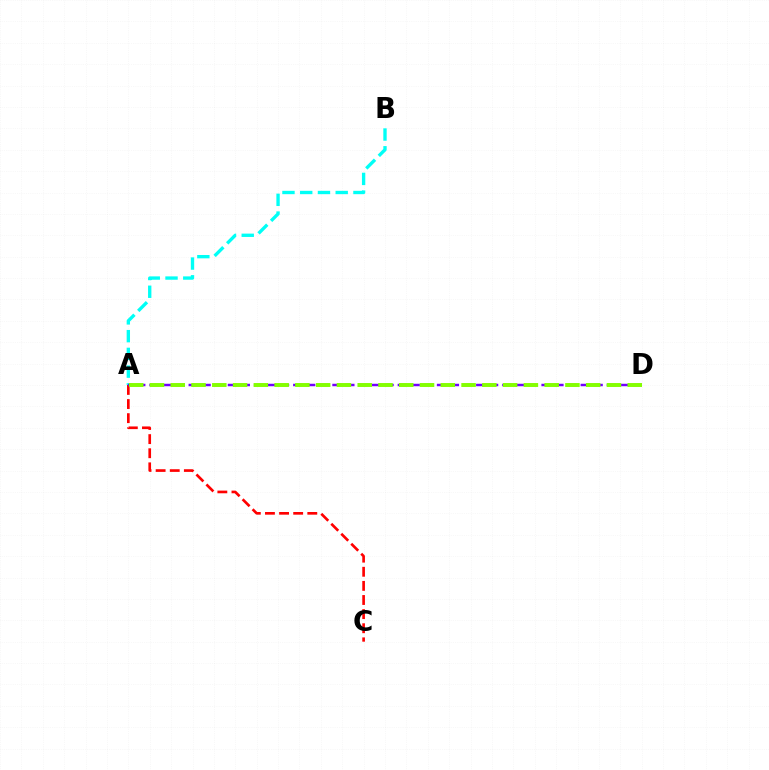{('A', 'B'): [{'color': '#00fff6', 'line_style': 'dashed', 'thickness': 2.41}], ('A', 'C'): [{'color': '#ff0000', 'line_style': 'dashed', 'thickness': 1.92}], ('A', 'D'): [{'color': '#7200ff', 'line_style': 'dashed', 'thickness': 1.78}, {'color': '#84ff00', 'line_style': 'dashed', 'thickness': 2.82}]}